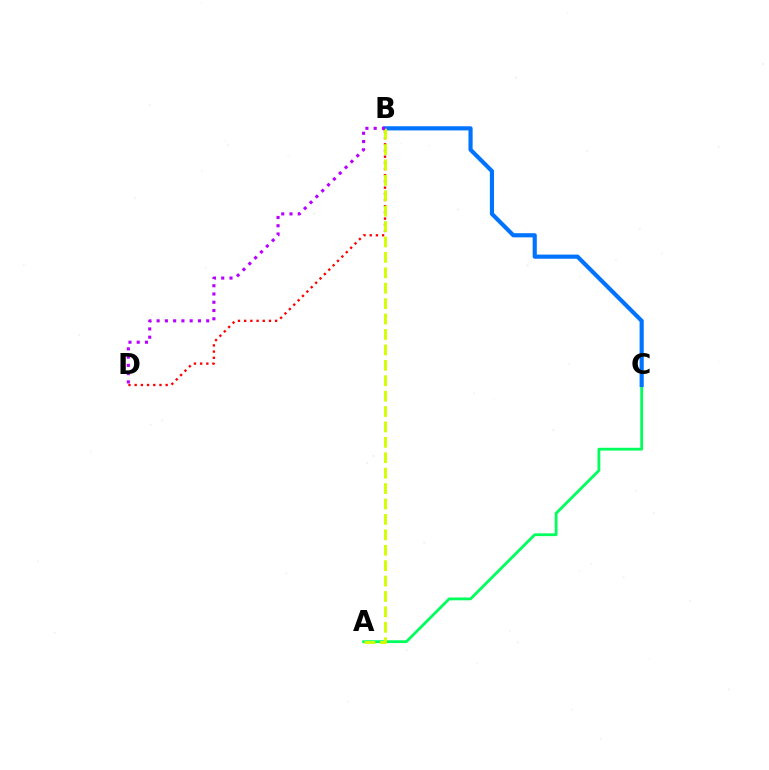{('A', 'C'): [{'color': '#00ff5c', 'line_style': 'solid', 'thickness': 2.01}], ('B', 'C'): [{'color': '#0074ff', 'line_style': 'solid', 'thickness': 2.99}], ('B', 'D'): [{'color': '#ff0000', 'line_style': 'dotted', 'thickness': 1.68}, {'color': '#b900ff', 'line_style': 'dotted', 'thickness': 2.24}], ('A', 'B'): [{'color': '#d1ff00', 'line_style': 'dashed', 'thickness': 2.09}]}